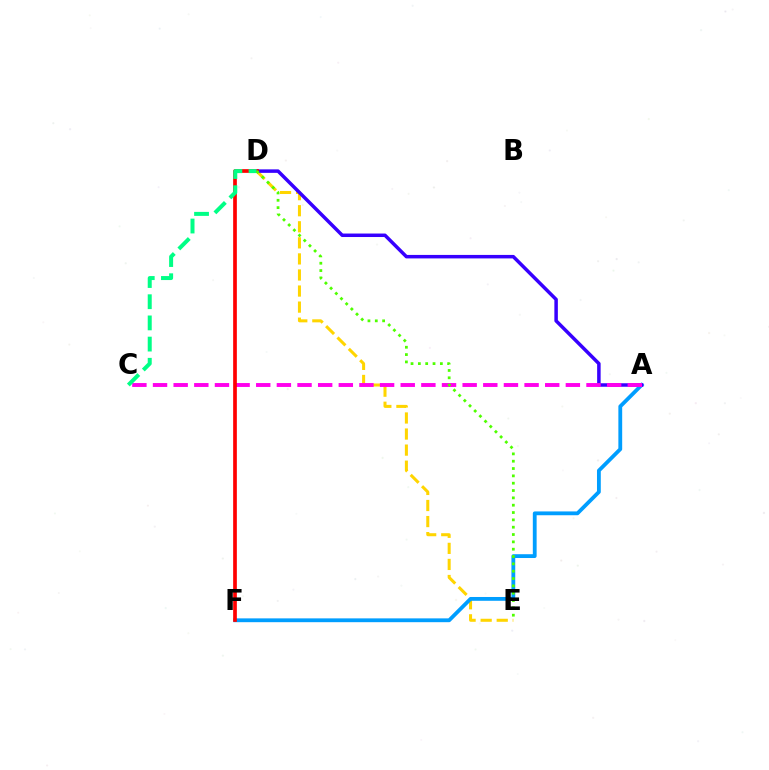{('D', 'E'): [{'color': '#ffd500', 'line_style': 'dashed', 'thickness': 2.18}, {'color': '#4fff00', 'line_style': 'dotted', 'thickness': 1.99}], ('A', 'F'): [{'color': '#009eff', 'line_style': 'solid', 'thickness': 2.74}], ('A', 'D'): [{'color': '#3700ff', 'line_style': 'solid', 'thickness': 2.51}], ('A', 'C'): [{'color': '#ff00ed', 'line_style': 'dashed', 'thickness': 2.8}], ('D', 'F'): [{'color': '#ff0000', 'line_style': 'solid', 'thickness': 2.66}], ('C', 'D'): [{'color': '#00ff86', 'line_style': 'dashed', 'thickness': 2.88}]}